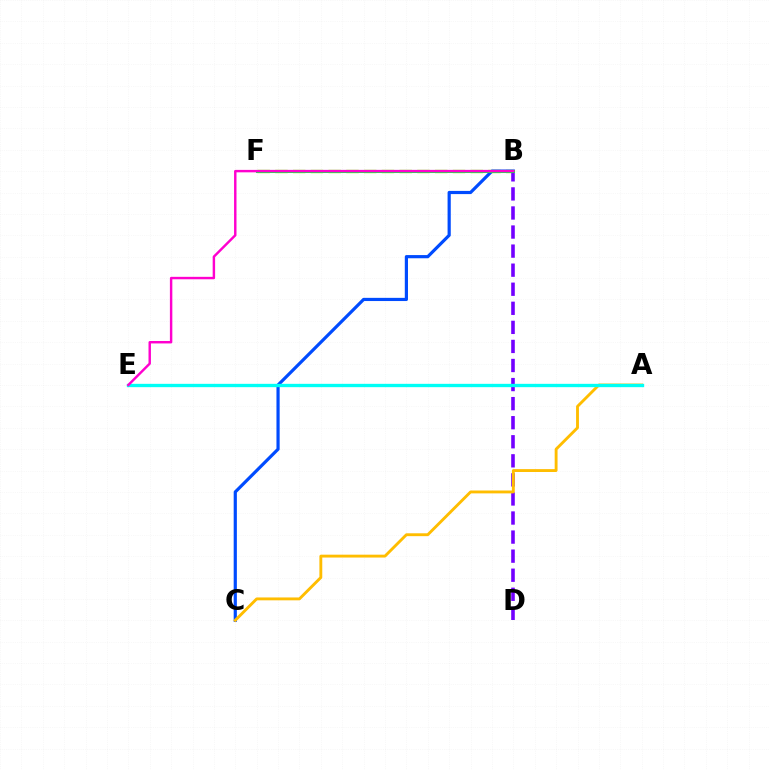{('B', 'F'): [{'color': '#84ff00', 'line_style': 'dashed', 'thickness': 2.41}, {'color': '#00ff39', 'line_style': 'solid', 'thickness': 2.2}], ('B', 'C'): [{'color': '#004bff', 'line_style': 'solid', 'thickness': 2.3}], ('A', 'E'): [{'color': '#ff0000', 'line_style': 'dashed', 'thickness': 1.82}, {'color': '#00fff6', 'line_style': 'solid', 'thickness': 2.4}], ('B', 'D'): [{'color': '#7200ff', 'line_style': 'dashed', 'thickness': 2.59}], ('A', 'C'): [{'color': '#ffbd00', 'line_style': 'solid', 'thickness': 2.07}], ('B', 'E'): [{'color': '#ff00cf', 'line_style': 'solid', 'thickness': 1.75}]}